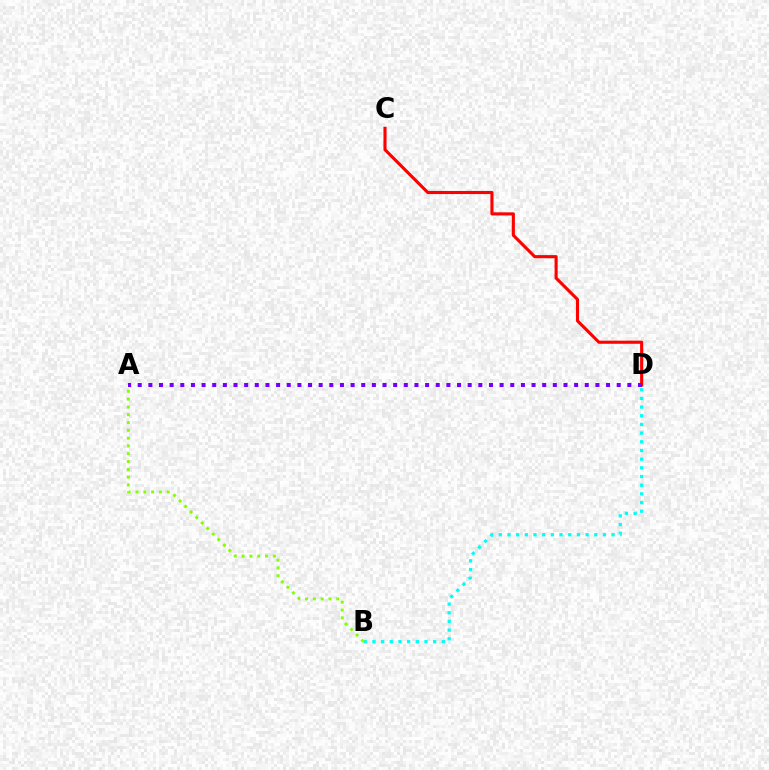{('B', 'D'): [{'color': '#00fff6', 'line_style': 'dotted', 'thickness': 2.36}], ('C', 'D'): [{'color': '#ff0000', 'line_style': 'solid', 'thickness': 2.24}], ('A', 'B'): [{'color': '#84ff00', 'line_style': 'dotted', 'thickness': 2.12}], ('A', 'D'): [{'color': '#7200ff', 'line_style': 'dotted', 'thickness': 2.89}]}